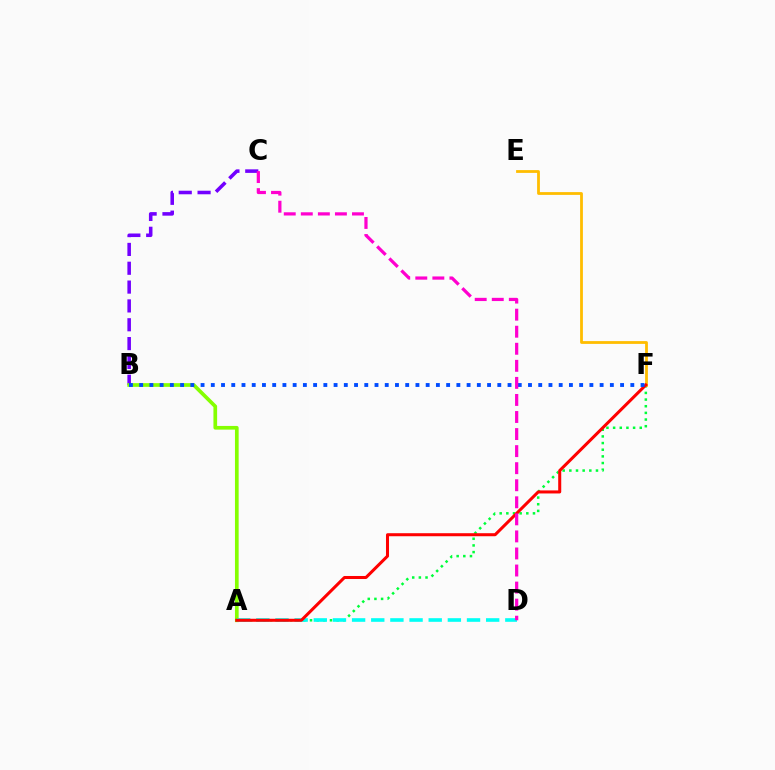{('B', 'C'): [{'color': '#7200ff', 'line_style': 'dashed', 'thickness': 2.56}], ('A', 'B'): [{'color': '#84ff00', 'line_style': 'solid', 'thickness': 2.66}], ('A', 'F'): [{'color': '#00ff39', 'line_style': 'dotted', 'thickness': 1.81}, {'color': '#ff0000', 'line_style': 'solid', 'thickness': 2.18}], ('A', 'D'): [{'color': '#00fff6', 'line_style': 'dashed', 'thickness': 2.6}], ('E', 'F'): [{'color': '#ffbd00', 'line_style': 'solid', 'thickness': 2.01}], ('B', 'F'): [{'color': '#004bff', 'line_style': 'dotted', 'thickness': 2.78}], ('C', 'D'): [{'color': '#ff00cf', 'line_style': 'dashed', 'thickness': 2.32}]}